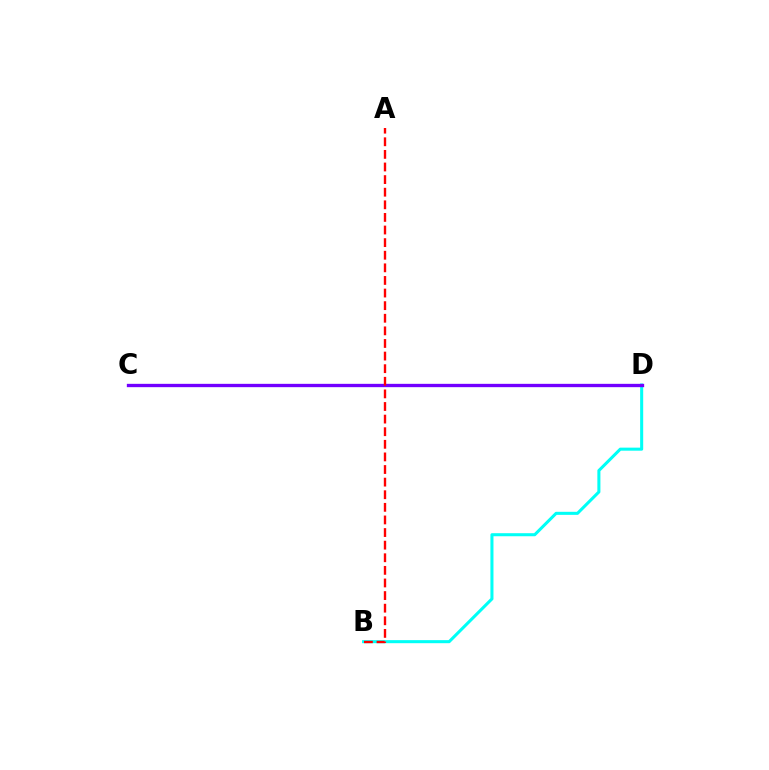{('C', 'D'): [{'color': '#84ff00', 'line_style': 'dotted', 'thickness': 1.81}, {'color': '#7200ff', 'line_style': 'solid', 'thickness': 2.4}], ('B', 'D'): [{'color': '#00fff6', 'line_style': 'solid', 'thickness': 2.2}], ('A', 'B'): [{'color': '#ff0000', 'line_style': 'dashed', 'thickness': 1.71}]}